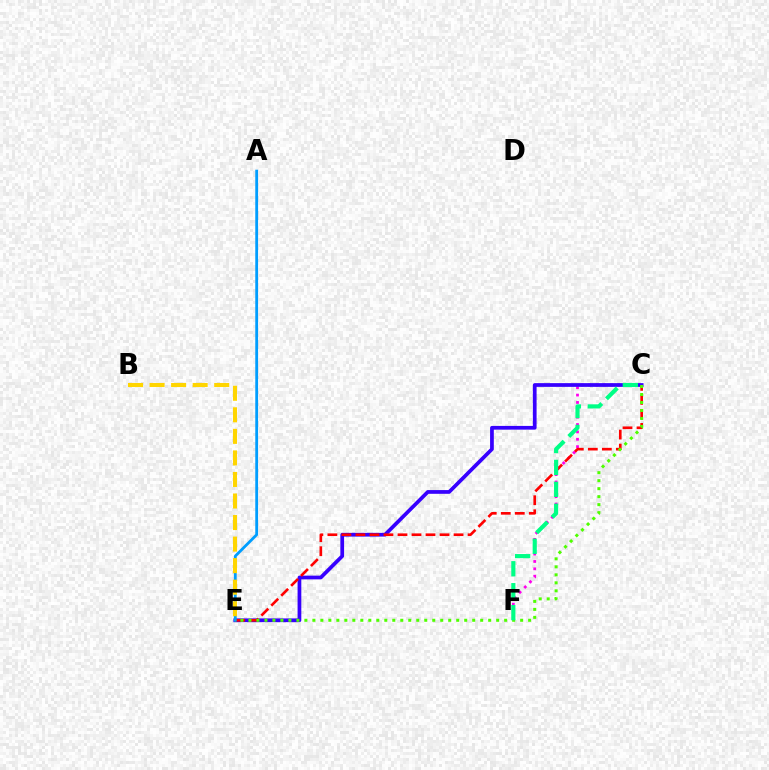{('C', 'F'): [{'color': '#ff00ed', 'line_style': 'dotted', 'thickness': 2.0}, {'color': '#00ff86', 'line_style': 'dashed', 'thickness': 2.98}], ('C', 'E'): [{'color': '#3700ff', 'line_style': 'solid', 'thickness': 2.68}, {'color': '#ff0000', 'line_style': 'dashed', 'thickness': 1.9}, {'color': '#4fff00', 'line_style': 'dotted', 'thickness': 2.17}], ('A', 'E'): [{'color': '#009eff', 'line_style': 'solid', 'thickness': 2.02}], ('B', 'E'): [{'color': '#ffd500', 'line_style': 'dashed', 'thickness': 2.93}]}